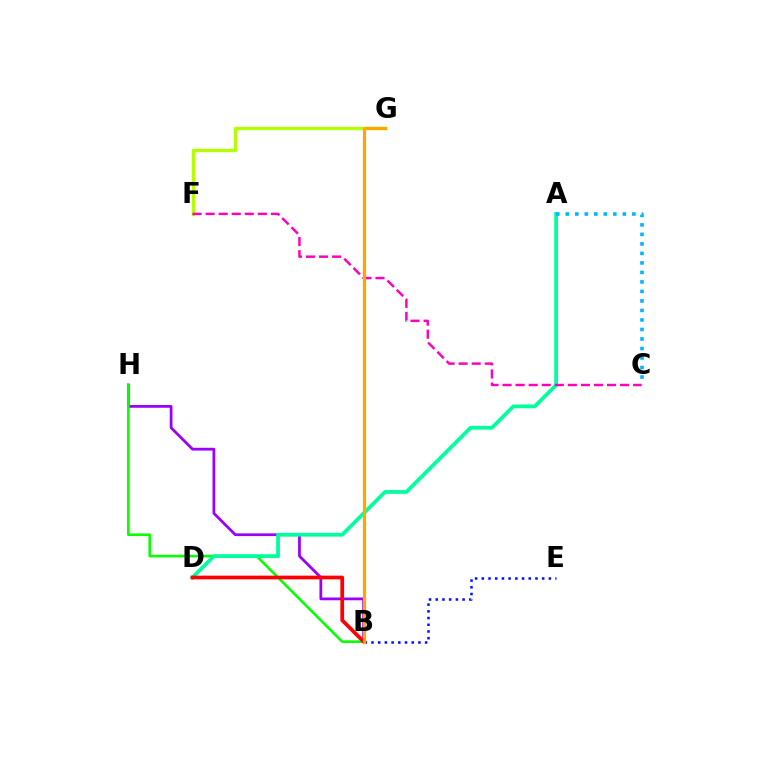{('B', 'H'): [{'color': '#9b00ff', 'line_style': 'solid', 'thickness': 1.99}, {'color': '#08ff00', 'line_style': 'solid', 'thickness': 1.88}], ('A', 'D'): [{'color': '#00ff9d', 'line_style': 'solid', 'thickness': 2.71}], ('F', 'G'): [{'color': '#b3ff00', 'line_style': 'solid', 'thickness': 2.42}], ('C', 'F'): [{'color': '#ff00bd', 'line_style': 'dashed', 'thickness': 1.77}], ('A', 'C'): [{'color': '#00b5ff', 'line_style': 'dotted', 'thickness': 2.58}], ('B', 'E'): [{'color': '#0010ff', 'line_style': 'dotted', 'thickness': 1.82}], ('B', 'D'): [{'color': '#ff0000', 'line_style': 'solid', 'thickness': 2.68}], ('B', 'G'): [{'color': '#ffa500', 'line_style': 'solid', 'thickness': 2.29}]}